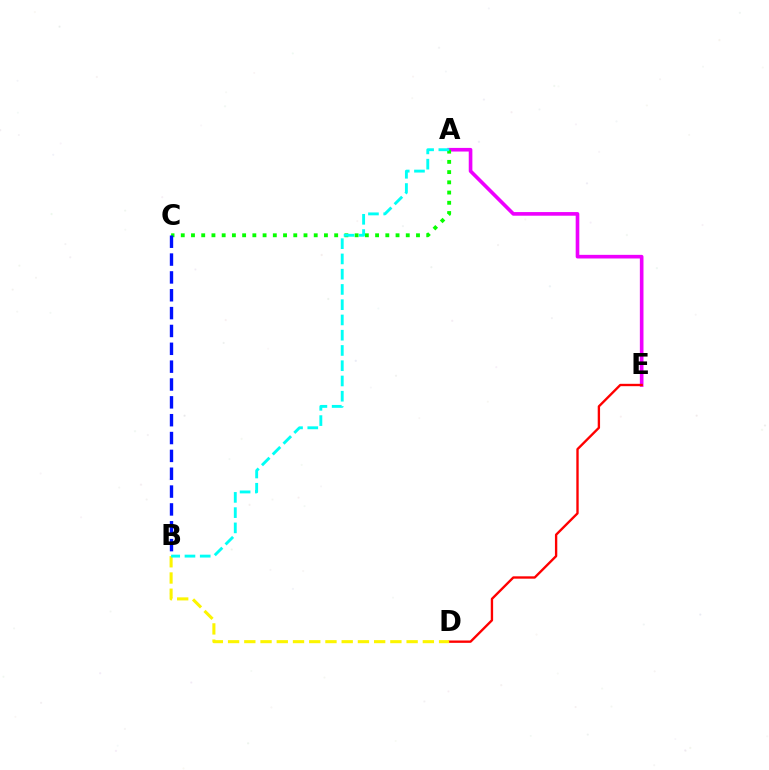{('A', 'E'): [{'color': '#ee00ff', 'line_style': 'solid', 'thickness': 2.62}], ('D', 'E'): [{'color': '#ff0000', 'line_style': 'solid', 'thickness': 1.7}], ('A', 'C'): [{'color': '#08ff00', 'line_style': 'dotted', 'thickness': 2.78}], ('B', 'C'): [{'color': '#0010ff', 'line_style': 'dashed', 'thickness': 2.42}], ('B', 'D'): [{'color': '#fcf500', 'line_style': 'dashed', 'thickness': 2.2}], ('A', 'B'): [{'color': '#00fff6', 'line_style': 'dashed', 'thickness': 2.07}]}